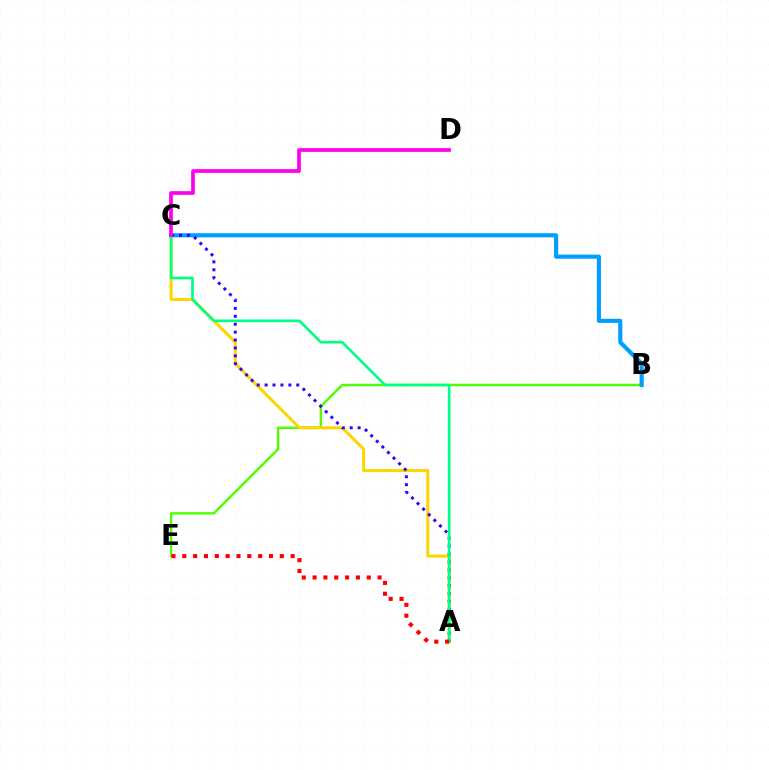{('B', 'E'): [{'color': '#4fff00', 'line_style': 'solid', 'thickness': 1.74}], ('A', 'C'): [{'color': '#ffd500', 'line_style': 'solid', 'thickness': 2.18}, {'color': '#3700ff', 'line_style': 'dotted', 'thickness': 2.15}, {'color': '#00ff86', 'line_style': 'solid', 'thickness': 1.92}], ('B', 'C'): [{'color': '#009eff', 'line_style': 'solid', 'thickness': 2.97}], ('C', 'D'): [{'color': '#ff00ed', 'line_style': 'solid', 'thickness': 2.67}], ('A', 'E'): [{'color': '#ff0000', 'line_style': 'dotted', 'thickness': 2.94}]}